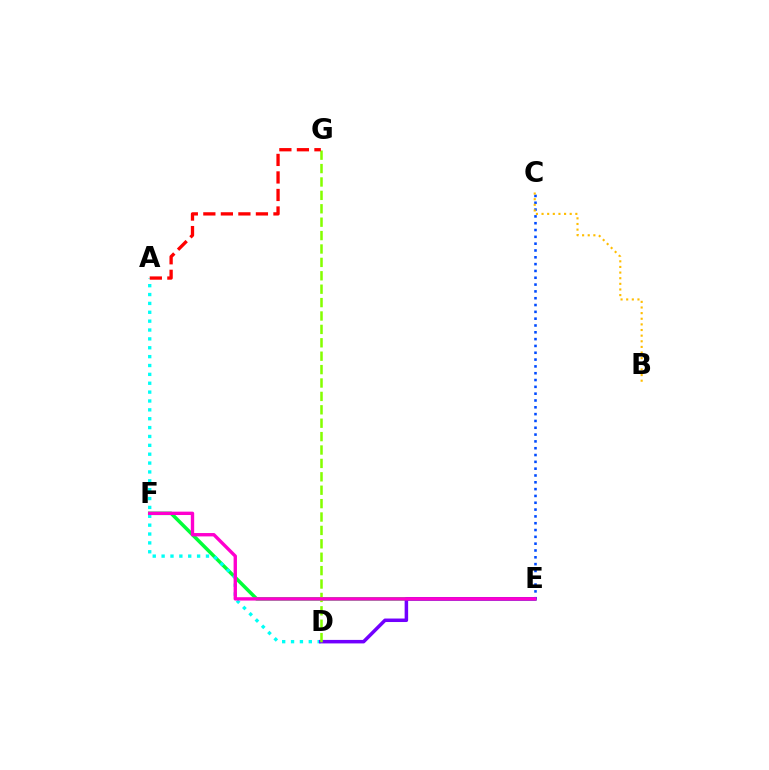{('E', 'F'): [{'color': '#00ff39', 'line_style': 'solid', 'thickness': 2.54}, {'color': '#ff00cf', 'line_style': 'solid', 'thickness': 2.42}], ('A', 'D'): [{'color': '#00fff6', 'line_style': 'dotted', 'thickness': 2.41}], ('C', 'E'): [{'color': '#004bff', 'line_style': 'dotted', 'thickness': 1.85}], ('B', 'C'): [{'color': '#ffbd00', 'line_style': 'dotted', 'thickness': 1.53}], ('D', 'E'): [{'color': '#7200ff', 'line_style': 'solid', 'thickness': 2.52}], ('D', 'G'): [{'color': '#84ff00', 'line_style': 'dashed', 'thickness': 1.82}], ('A', 'G'): [{'color': '#ff0000', 'line_style': 'dashed', 'thickness': 2.38}]}